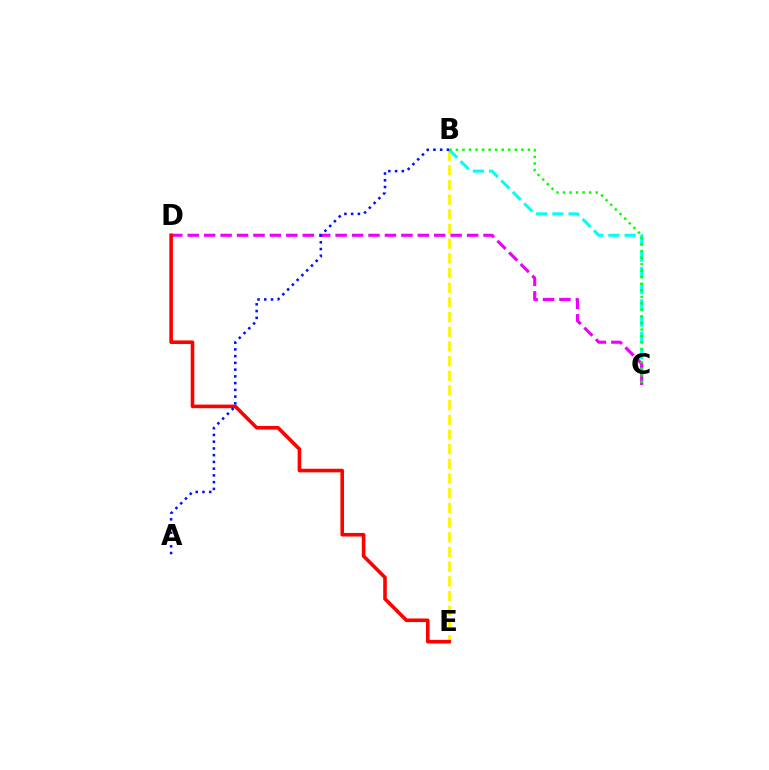{('B', 'E'): [{'color': '#fcf500', 'line_style': 'dashed', 'thickness': 1.99}], ('B', 'C'): [{'color': '#00fff6', 'line_style': 'dashed', 'thickness': 2.2}, {'color': '#08ff00', 'line_style': 'dotted', 'thickness': 1.78}], ('C', 'D'): [{'color': '#ee00ff', 'line_style': 'dashed', 'thickness': 2.23}], ('D', 'E'): [{'color': '#ff0000', 'line_style': 'solid', 'thickness': 2.59}], ('A', 'B'): [{'color': '#0010ff', 'line_style': 'dotted', 'thickness': 1.83}]}